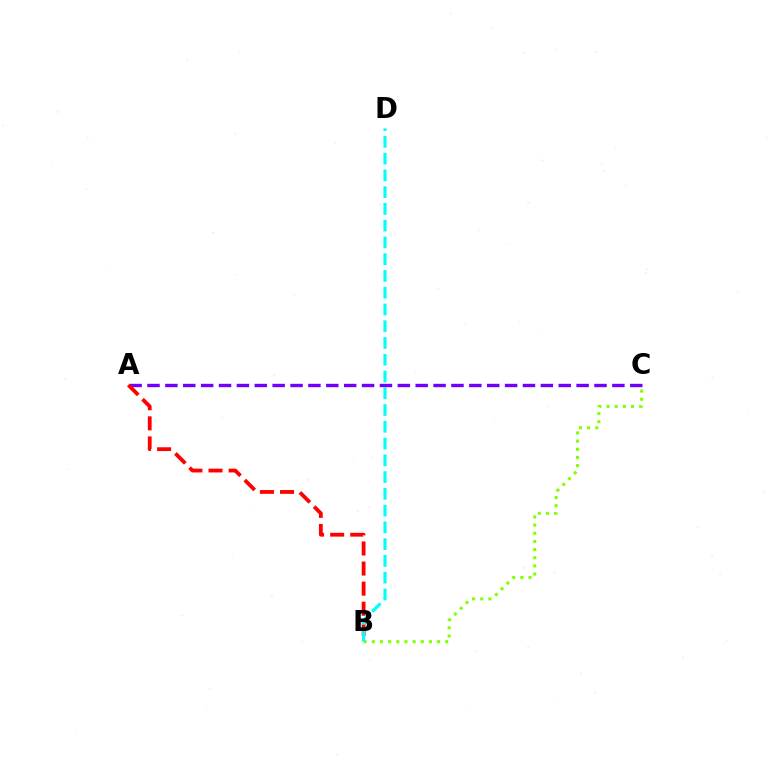{('A', 'C'): [{'color': '#7200ff', 'line_style': 'dashed', 'thickness': 2.43}], ('A', 'B'): [{'color': '#ff0000', 'line_style': 'dashed', 'thickness': 2.73}], ('B', 'C'): [{'color': '#84ff00', 'line_style': 'dotted', 'thickness': 2.22}], ('B', 'D'): [{'color': '#00fff6', 'line_style': 'dashed', 'thickness': 2.28}]}